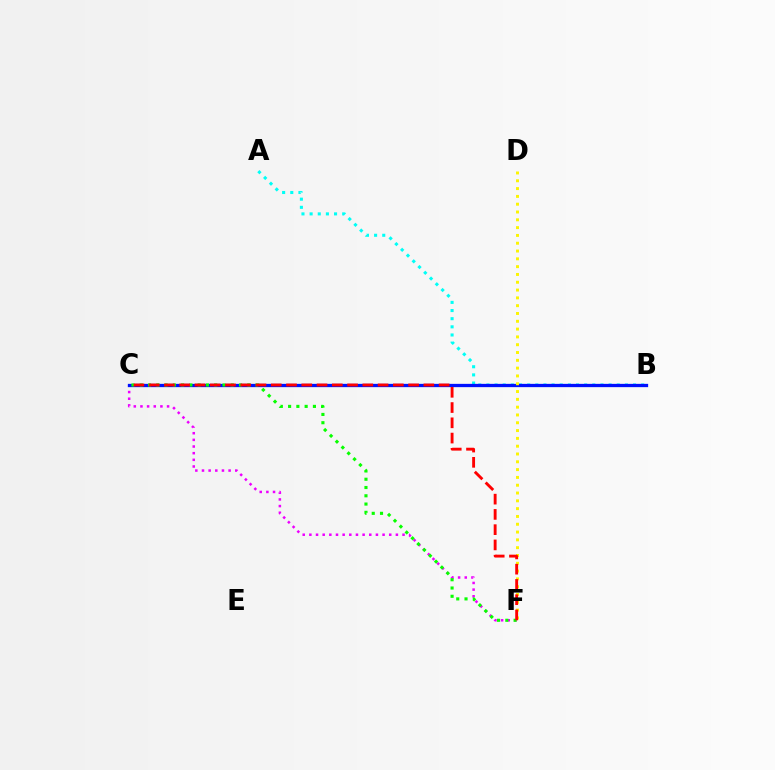{('C', 'F'): [{'color': '#ee00ff', 'line_style': 'dotted', 'thickness': 1.81}, {'color': '#08ff00', 'line_style': 'dotted', 'thickness': 2.25}, {'color': '#ff0000', 'line_style': 'dashed', 'thickness': 2.07}], ('A', 'B'): [{'color': '#00fff6', 'line_style': 'dotted', 'thickness': 2.21}], ('B', 'C'): [{'color': '#0010ff', 'line_style': 'solid', 'thickness': 2.37}], ('D', 'F'): [{'color': '#fcf500', 'line_style': 'dotted', 'thickness': 2.12}]}